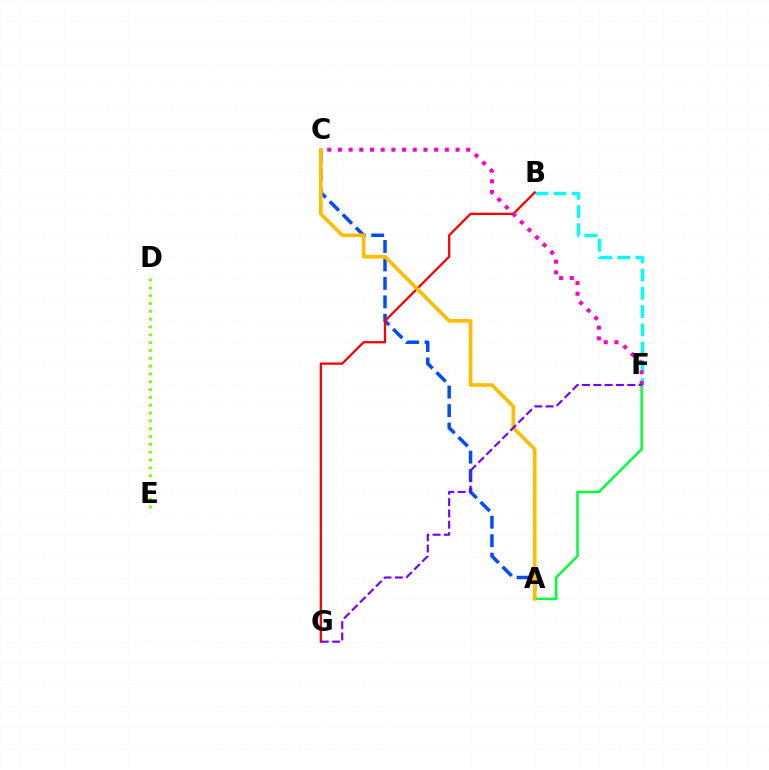{('B', 'F'): [{'color': '#00fff6', 'line_style': 'dashed', 'thickness': 2.48}], ('A', 'C'): [{'color': '#004bff', 'line_style': 'dashed', 'thickness': 2.51}, {'color': '#ffbd00', 'line_style': 'solid', 'thickness': 2.62}], ('D', 'E'): [{'color': '#84ff00', 'line_style': 'dotted', 'thickness': 2.13}], ('B', 'G'): [{'color': '#ff0000', 'line_style': 'solid', 'thickness': 1.65}], ('A', 'F'): [{'color': '#00ff39', 'line_style': 'solid', 'thickness': 1.81}], ('C', 'F'): [{'color': '#ff00cf', 'line_style': 'dotted', 'thickness': 2.91}], ('F', 'G'): [{'color': '#7200ff', 'line_style': 'dashed', 'thickness': 1.54}]}